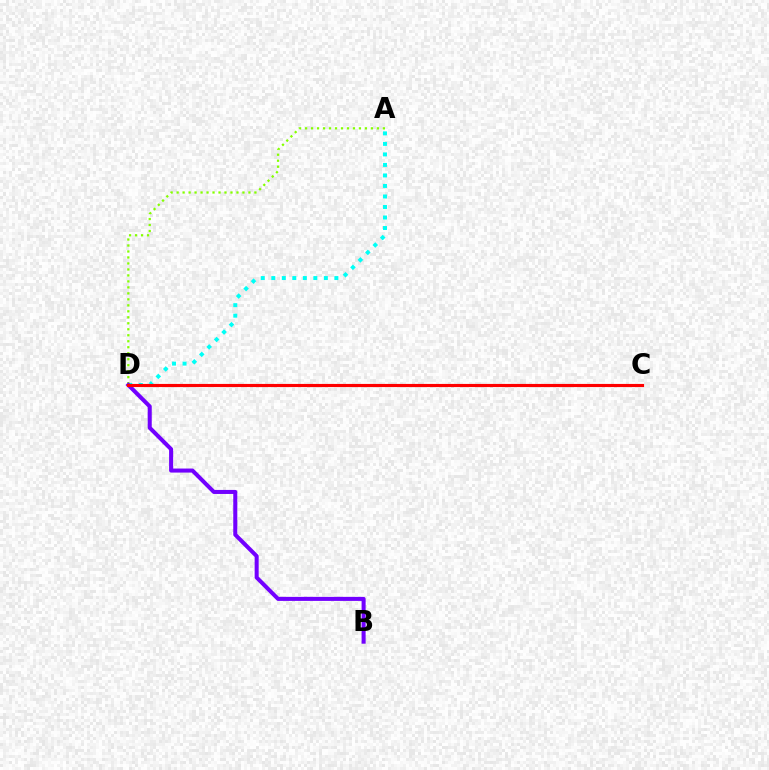{('A', 'D'): [{'color': '#00fff6', 'line_style': 'dotted', 'thickness': 2.86}, {'color': '#84ff00', 'line_style': 'dotted', 'thickness': 1.63}], ('B', 'D'): [{'color': '#7200ff', 'line_style': 'solid', 'thickness': 2.91}], ('C', 'D'): [{'color': '#ff0000', 'line_style': 'solid', 'thickness': 2.26}]}